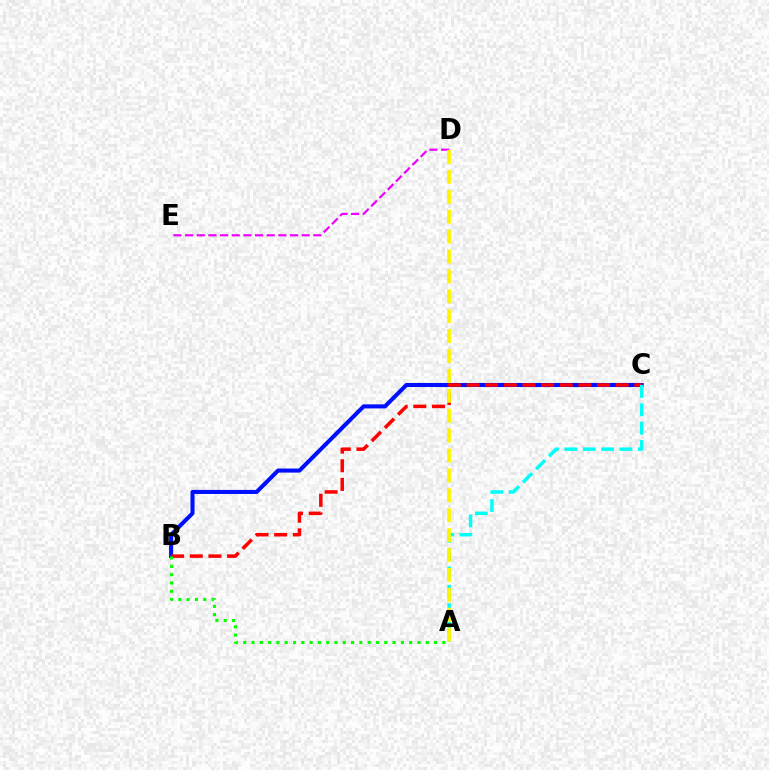{('B', 'C'): [{'color': '#0010ff', 'line_style': 'solid', 'thickness': 2.93}, {'color': '#ff0000', 'line_style': 'dashed', 'thickness': 2.53}], ('A', 'B'): [{'color': '#08ff00', 'line_style': 'dotted', 'thickness': 2.25}], ('A', 'C'): [{'color': '#00fff6', 'line_style': 'dashed', 'thickness': 2.5}], ('D', 'E'): [{'color': '#ee00ff', 'line_style': 'dashed', 'thickness': 1.58}], ('A', 'D'): [{'color': '#fcf500', 'line_style': 'dashed', 'thickness': 2.7}]}